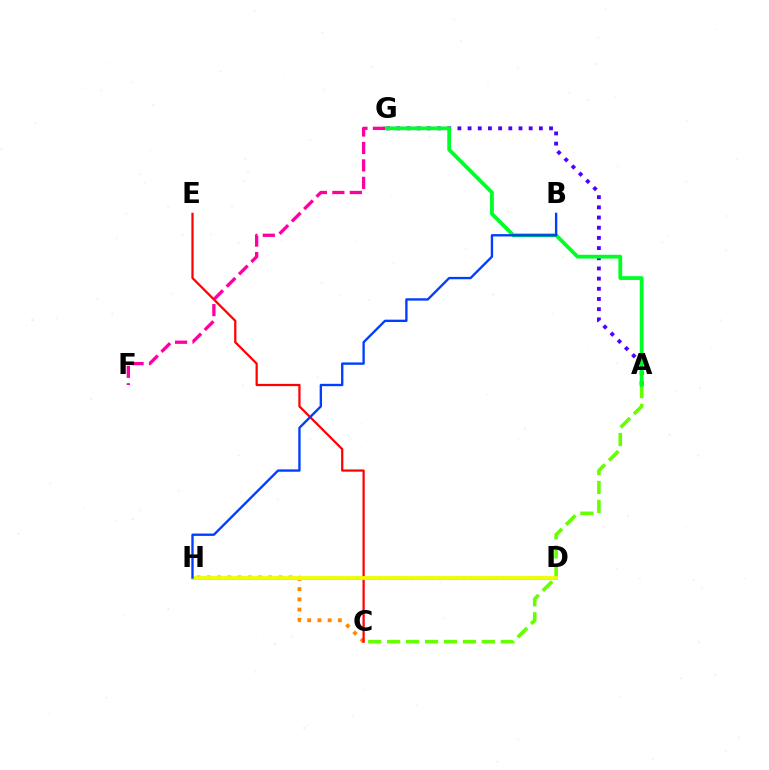{('A', 'C'): [{'color': '#66ff00', 'line_style': 'dashed', 'thickness': 2.57}], ('D', 'H'): [{'color': '#00ffaf', 'line_style': 'solid', 'thickness': 2.02}, {'color': '#00c7ff', 'line_style': 'dotted', 'thickness': 2.09}, {'color': '#d600ff', 'line_style': 'dotted', 'thickness': 1.76}, {'color': '#eeff00', 'line_style': 'solid', 'thickness': 2.74}], ('A', 'G'): [{'color': '#4f00ff', 'line_style': 'dotted', 'thickness': 2.77}, {'color': '#00ff27', 'line_style': 'solid', 'thickness': 2.74}], ('C', 'H'): [{'color': '#ff8800', 'line_style': 'dotted', 'thickness': 2.78}], ('C', 'E'): [{'color': '#ff0000', 'line_style': 'solid', 'thickness': 1.61}], ('B', 'H'): [{'color': '#003fff', 'line_style': 'solid', 'thickness': 1.7}], ('F', 'G'): [{'color': '#ff00a0', 'line_style': 'dashed', 'thickness': 2.37}]}